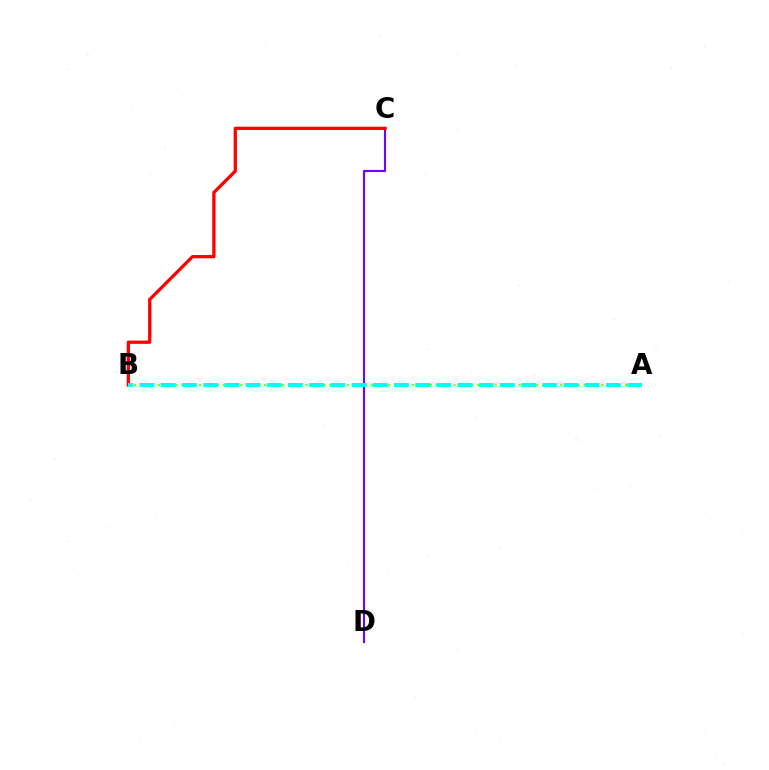{('C', 'D'): [{'color': '#7200ff', 'line_style': 'solid', 'thickness': 1.54}], ('B', 'C'): [{'color': '#ff0000', 'line_style': 'solid', 'thickness': 2.35}], ('A', 'B'): [{'color': '#84ff00', 'line_style': 'dotted', 'thickness': 1.61}, {'color': '#00fff6', 'line_style': 'dashed', 'thickness': 2.88}]}